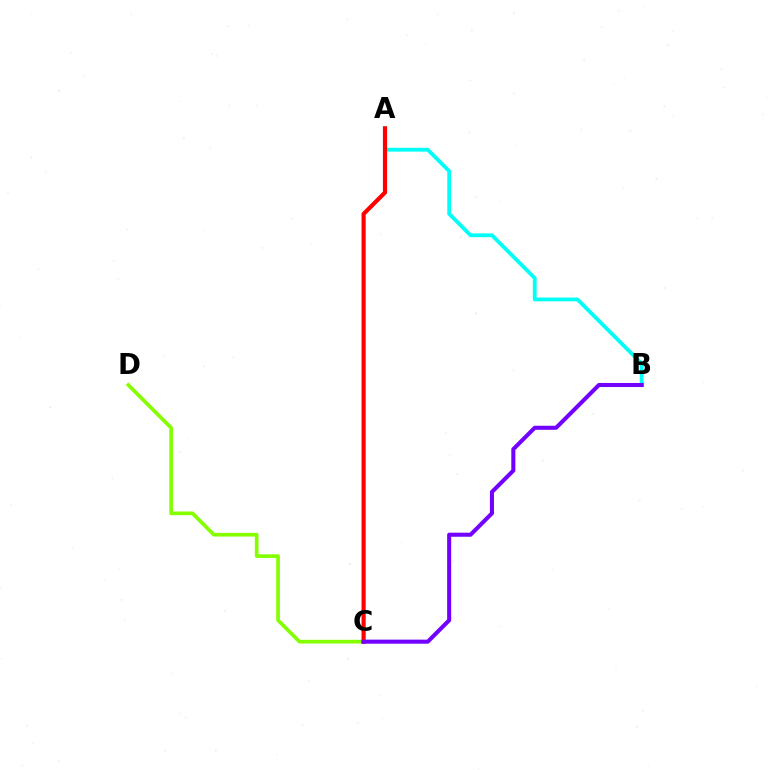{('A', 'B'): [{'color': '#00fff6', 'line_style': 'solid', 'thickness': 2.74}], ('C', 'D'): [{'color': '#84ff00', 'line_style': 'solid', 'thickness': 2.64}], ('A', 'C'): [{'color': '#ff0000', 'line_style': 'solid', 'thickness': 2.99}], ('B', 'C'): [{'color': '#7200ff', 'line_style': 'solid', 'thickness': 2.92}]}